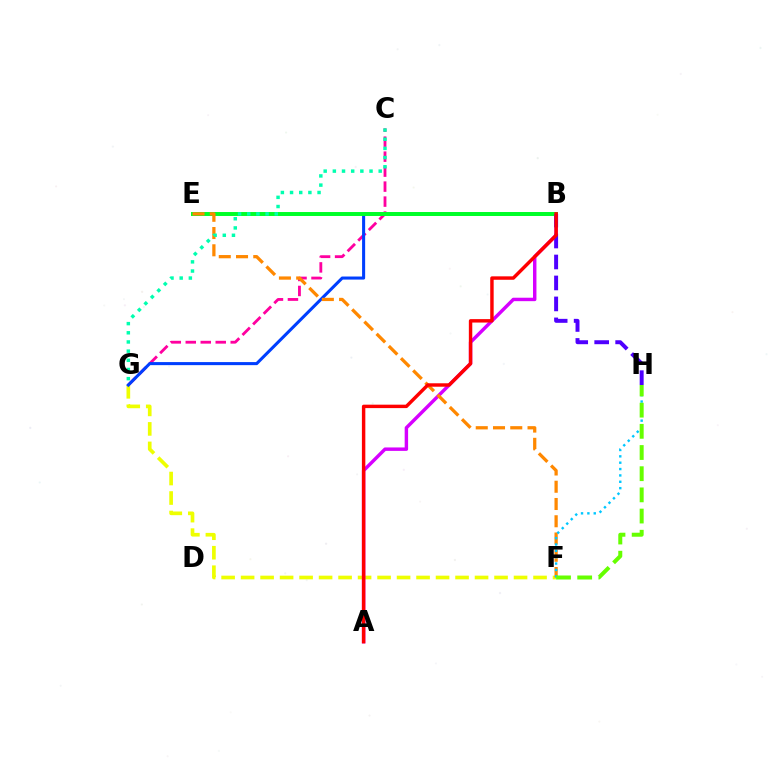{('F', 'G'): [{'color': '#eeff00', 'line_style': 'dashed', 'thickness': 2.65}], ('A', 'B'): [{'color': '#d600ff', 'line_style': 'solid', 'thickness': 2.47}, {'color': '#ff0000', 'line_style': 'solid', 'thickness': 2.47}], ('C', 'G'): [{'color': '#ff00a0', 'line_style': 'dashed', 'thickness': 2.04}, {'color': '#00ffaf', 'line_style': 'dotted', 'thickness': 2.49}], ('B', 'G'): [{'color': '#003fff', 'line_style': 'solid', 'thickness': 2.2}], ('B', 'E'): [{'color': '#00ff27', 'line_style': 'solid', 'thickness': 2.85}], ('E', 'F'): [{'color': '#ff8800', 'line_style': 'dashed', 'thickness': 2.34}], ('F', 'H'): [{'color': '#00c7ff', 'line_style': 'dotted', 'thickness': 1.73}, {'color': '#66ff00', 'line_style': 'dashed', 'thickness': 2.88}], ('B', 'H'): [{'color': '#4f00ff', 'line_style': 'dashed', 'thickness': 2.85}]}